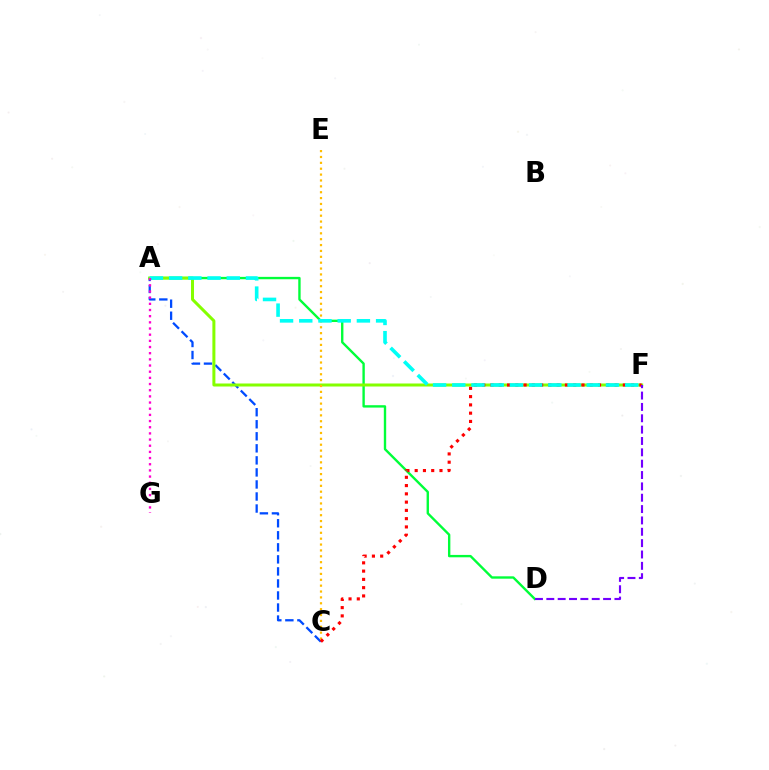{('A', 'D'): [{'color': '#00ff39', 'line_style': 'solid', 'thickness': 1.71}], ('A', 'C'): [{'color': '#004bff', 'line_style': 'dashed', 'thickness': 1.64}], ('A', 'F'): [{'color': '#84ff00', 'line_style': 'solid', 'thickness': 2.16}, {'color': '#00fff6', 'line_style': 'dashed', 'thickness': 2.61}], ('C', 'E'): [{'color': '#ffbd00', 'line_style': 'dotted', 'thickness': 1.6}], ('C', 'F'): [{'color': '#ff0000', 'line_style': 'dotted', 'thickness': 2.25}], ('D', 'F'): [{'color': '#7200ff', 'line_style': 'dashed', 'thickness': 1.54}], ('A', 'G'): [{'color': '#ff00cf', 'line_style': 'dotted', 'thickness': 1.68}]}